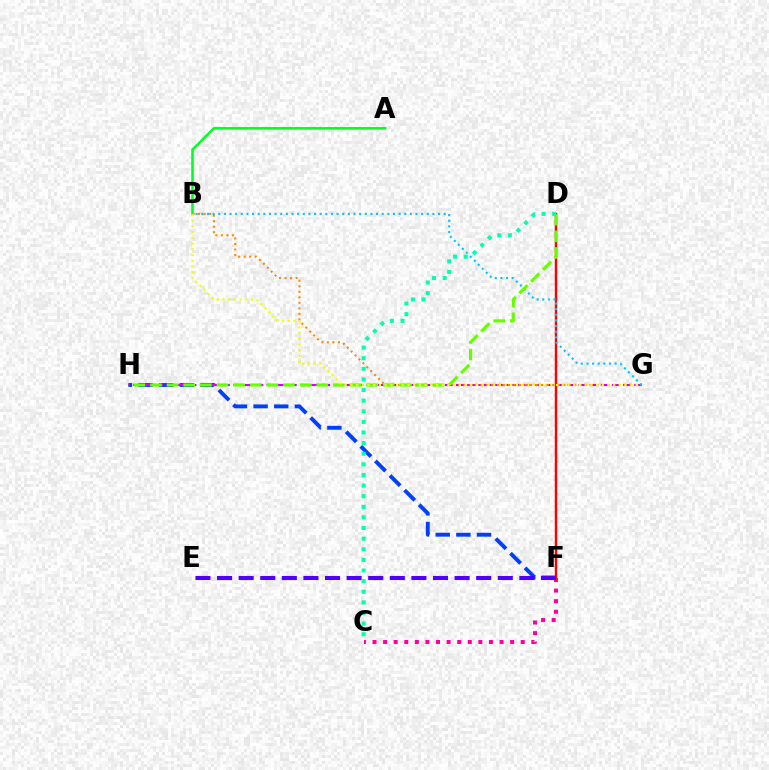{('F', 'H'): [{'color': '#003fff', 'line_style': 'dashed', 'thickness': 2.81}], ('G', 'H'): [{'color': '#d600ff', 'line_style': 'dashed', 'thickness': 1.51}], ('C', 'F'): [{'color': '#ff00a0', 'line_style': 'dotted', 'thickness': 2.88}], ('D', 'F'): [{'color': '#ff0000', 'line_style': 'solid', 'thickness': 1.76}], ('B', 'G'): [{'color': '#ff8800', 'line_style': 'dotted', 'thickness': 1.5}, {'color': '#00c7ff', 'line_style': 'dotted', 'thickness': 1.53}, {'color': '#eeff00', 'line_style': 'dotted', 'thickness': 1.55}], ('D', 'H'): [{'color': '#66ff00', 'line_style': 'dashed', 'thickness': 2.26}], ('A', 'B'): [{'color': '#00ff27', 'line_style': 'solid', 'thickness': 1.86}], ('E', 'F'): [{'color': '#4f00ff', 'line_style': 'dashed', 'thickness': 2.93}], ('C', 'D'): [{'color': '#00ffaf', 'line_style': 'dotted', 'thickness': 2.88}]}